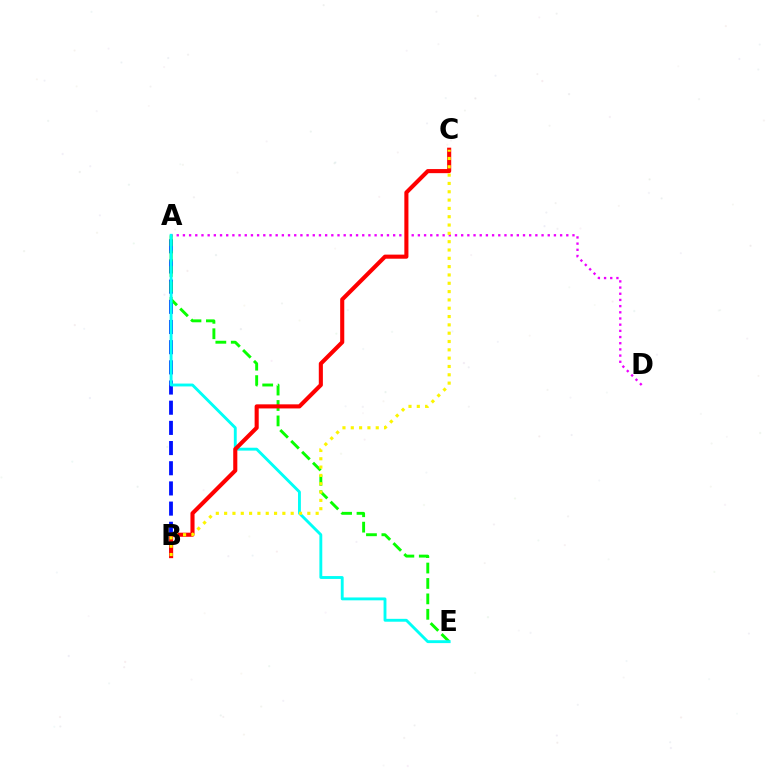{('A', 'D'): [{'color': '#ee00ff', 'line_style': 'dotted', 'thickness': 1.68}], ('A', 'B'): [{'color': '#0010ff', 'line_style': 'dashed', 'thickness': 2.74}], ('A', 'E'): [{'color': '#08ff00', 'line_style': 'dashed', 'thickness': 2.09}, {'color': '#00fff6', 'line_style': 'solid', 'thickness': 2.07}], ('B', 'C'): [{'color': '#ff0000', 'line_style': 'solid', 'thickness': 2.95}, {'color': '#fcf500', 'line_style': 'dotted', 'thickness': 2.26}]}